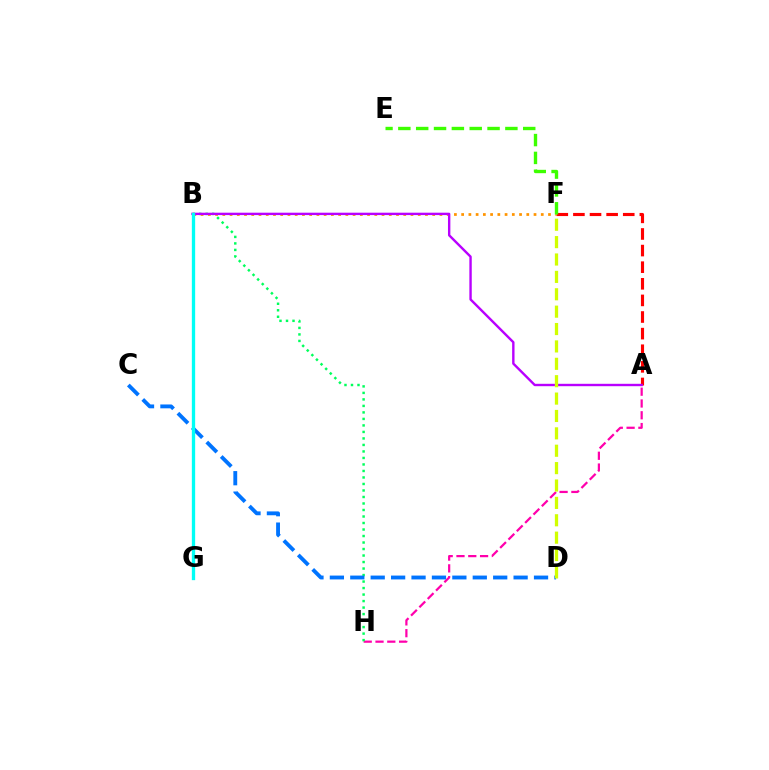{('A', 'H'): [{'color': '#ff00ac', 'line_style': 'dashed', 'thickness': 1.6}], ('B', 'H'): [{'color': '#00ff5c', 'line_style': 'dotted', 'thickness': 1.77}], ('A', 'F'): [{'color': '#ff0000', 'line_style': 'dashed', 'thickness': 2.26}], ('B', 'F'): [{'color': '#ff9400', 'line_style': 'dotted', 'thickness': 1.97}], ('C', 'D'): [{'color': '#0074ff', 'line_style': 'dashed', 'thickness': 2.77}], ('A', 'B'): [{'color': '#b900ff', 'line_style': 'solid', 'thickness': 1.72}], ('B', 'G'): [{'color': '#2500ff', 'line_style': 'dashed', 'thickness': 1.83}, {'color': '#00fff6', 'line_style': 'solid', 'thickness': 2.38}], ('E', 'F'): [{'color': '#3dff00', 'line_style': 'dashed', 'thickness': 2.42}], ('D', 'F'): [{'color': '#d1ff00', 'line_style': 'dashed', 'thickness': 2.36}]}